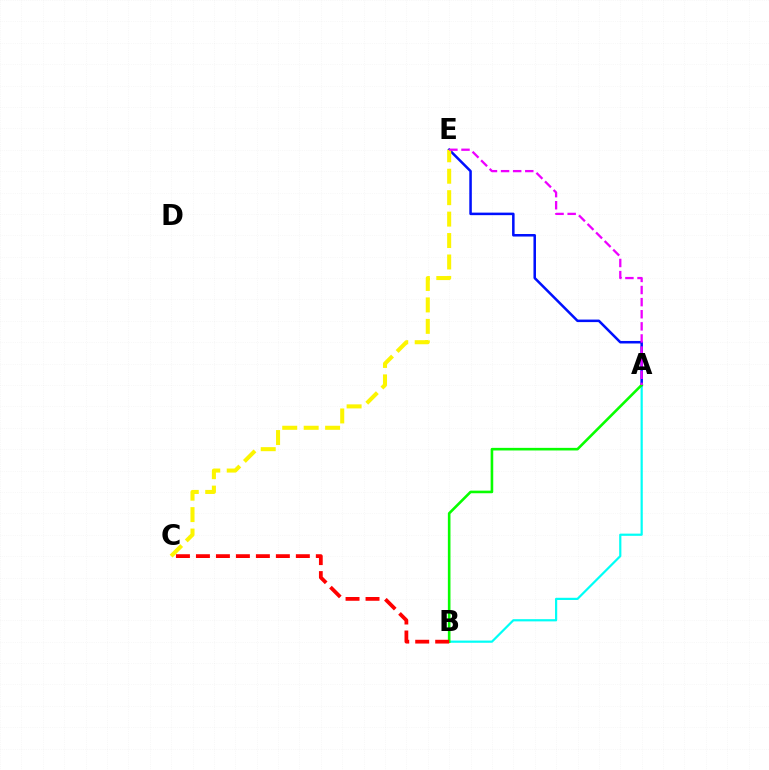{('A', 'B'): [{'color': '#00fff6', 'line_style': 'solid', 'thickness': 1.59}, {'color': '#08ff00', 'line_style': 'solid', 'thickness': 1.88}], ('A', 'E'): [{'color': '#0010ff', 'line_style': 'solid', 'thickness': 1.82}, {'color': '#ee00ff', 'line_style': 'dashed', 'thickness': 1.64}], ('C', 'E'): [{'color': '#fcf500', 'line_style': 'dashed', 'thickness': 2.91}], ('B', 'C'): [{'color': '#ff0000', 'line_style': 'dashed', 'thickness': 2.71}]}